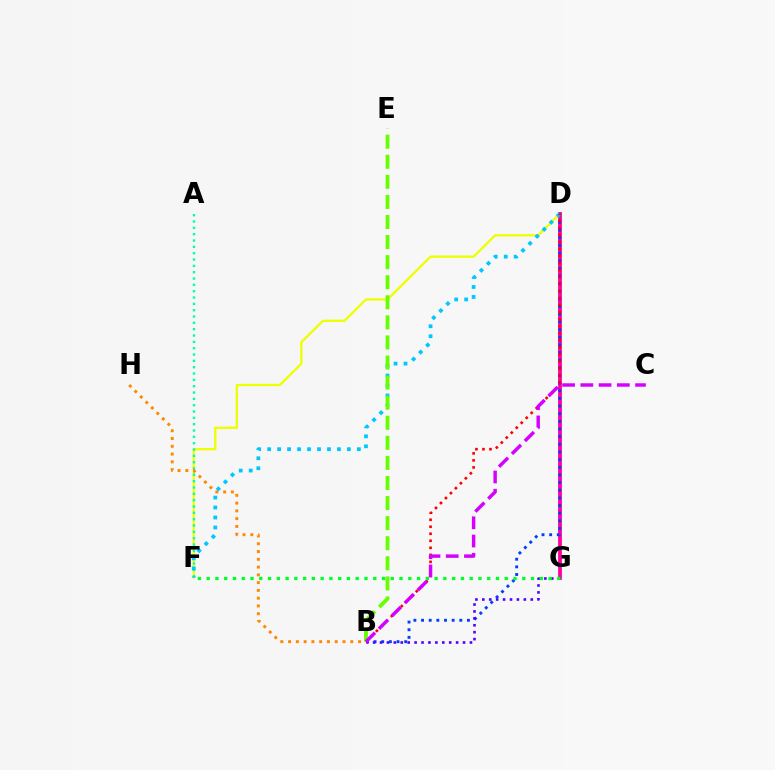{('D', 'F'): [{'color': '#eeff00', 'line_style': 'solid', 'thickness': 1.66}, {'color': '#00c7ff', 'line_style': 'dotted', 'thickness': 2.71}], ('D', 'G'): [{'color': '#ff00a0', 'line_style': 'solid', 'thickness': 2.72}], ('B', 'D'): [{'color': '#003fff', 'line_style': 'dotted', 'thickness': 2.08}, {'color': '#ff0000', 'line_style': 'dotted', 'thickness': 1.91}], ('B', 'G'): [{'color': '#4f00ff', 'line_style': 'dotted', 'thickness': 1.88}], ('A', 'F'): [{'color': '#00ffaf', 'line_style': 'dotted', 'thickness': 1.72}], ('B', 'E'): [{'color': '#66ff00', 'line_style': 'dashed', 'thickness': 2.73}], ('F', 'G'): [{'color': '#00ff27', 'line_style': 'dotted', 'thickness': 2.38}], ('B', 'C'): [{'color': '#d600ff', 'line_style': 'dashed', 'thickness': 2.48}], ('B', 'H'): [{'color': '#ff8800', 'line_style': 'dotted', 'thickness': 2.11}]}